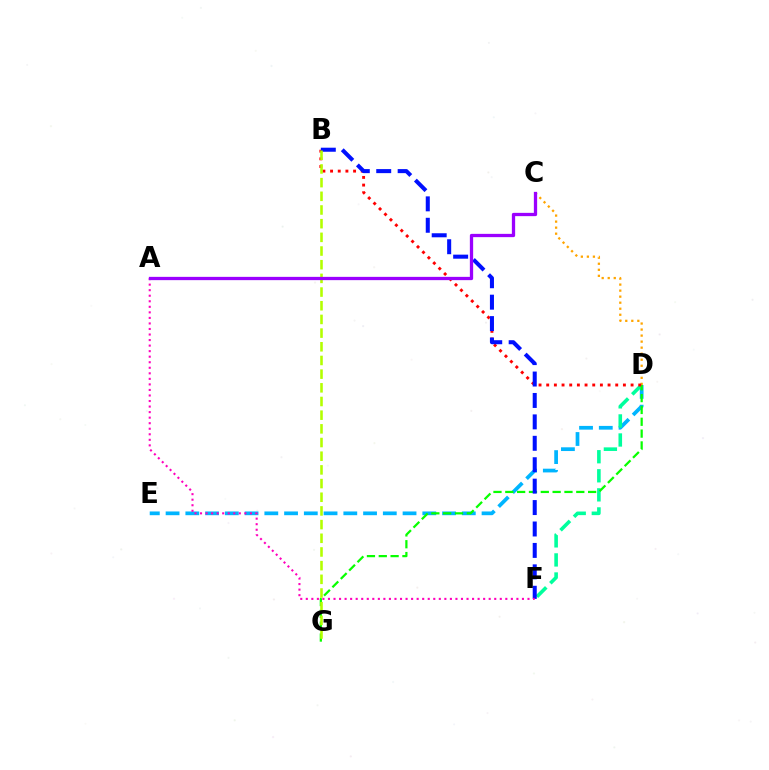{('D', 'E'): [{'color': '#00b5ff', 'line_style': 'dashed', 'thickness': 2.68}], ('C', 'D'): [{'color': '#ffa500', 'line_style': 'dotted', 'thickness': 1.64}], ('D', 'F'): [{'color': '#00ff9d', 'line_style': 'dashed', 'thickness': 2.59}], ('D', 'G'): [{'color': '#08ff00', 'line_style': 'dashed', 'thickness': 1.61}], ('B', 'D'): [{'color': '#ff0000', 'line_style': 'dotted', 'thickness': 2.08}], ('B', 'F'): [{'color': '#0010ff', 'line_style': 'dashed', 'thickness': 2.91}], ('B', 'G'): [{'color': '#b3ff00', 'line_style': 'dashed', 'thickness': 1.86}], ('A', 'F'): [{'color': '#ff00bd', 'line_style': 'dotted', 'thickness': 1.51}], ('A', 'C'): [{'color': '#9b00ff', 'line_style': 'solid', 'thickness': 2.36}]}